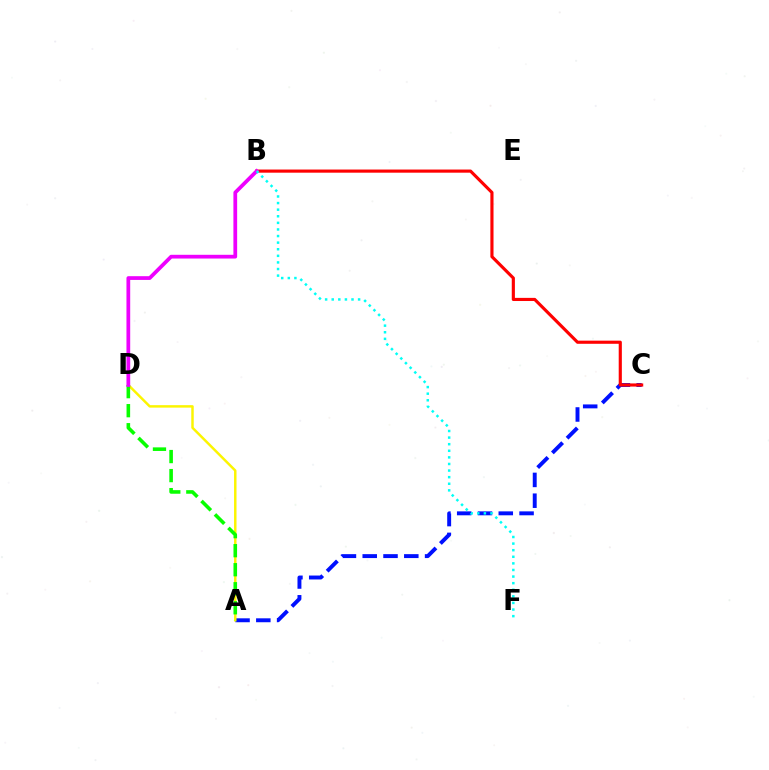{('A', 'C'): [{'color': '#0010ff', 'line_style': 'dashed', 'thickness': 2.82}], ('A', 'D'): [{'color': '#fcf500', 'line_style': 'solid', 'thickness': 1.77}, {'color': '#08ff00', 'line_style': 'dashed', 'thickness': 2.59}], ('B', 'C'): [{'color': '#ff0000', 'line_style': 'solid', 'thickness': 2.26}], ('B', 'D'): [{'color': '#ee00ff', 'line_style': 'solid', 'thickness': 2.69}], ('B', 'F'): [{'color': '#00fff6', 'line_style': 'dotted', 'thickness': 1.79}]}